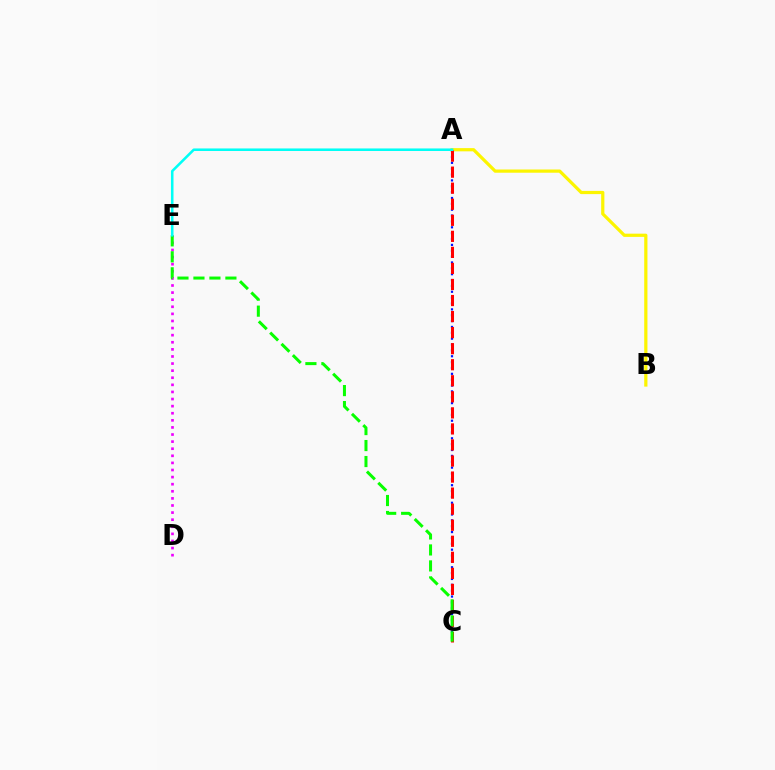{('A', 'B'): [{'color': '#fcf500', 'line_style': 'solid', 'thickness': 2.32}], ('D', 'E'): [{'color': '#ee00ff', 'line_style': 'dotted', 'thickness': 1.93}], ('A', 'C'): [{'color': '#0010ff', 'line_style': 'dotted', 'thickness': 1.59}, {'color': '#ff0000', 'line_style': 'dashed', 'thickness': 2.18}], ('C', 'E'): [{'color': '#08ff00', 'line_style': 'dashed', 'thickness': 2.17}], ('A', 'E'): [{'color': '#00fff6', 'line_style': 'solid', 'thickness': 1.84}]}